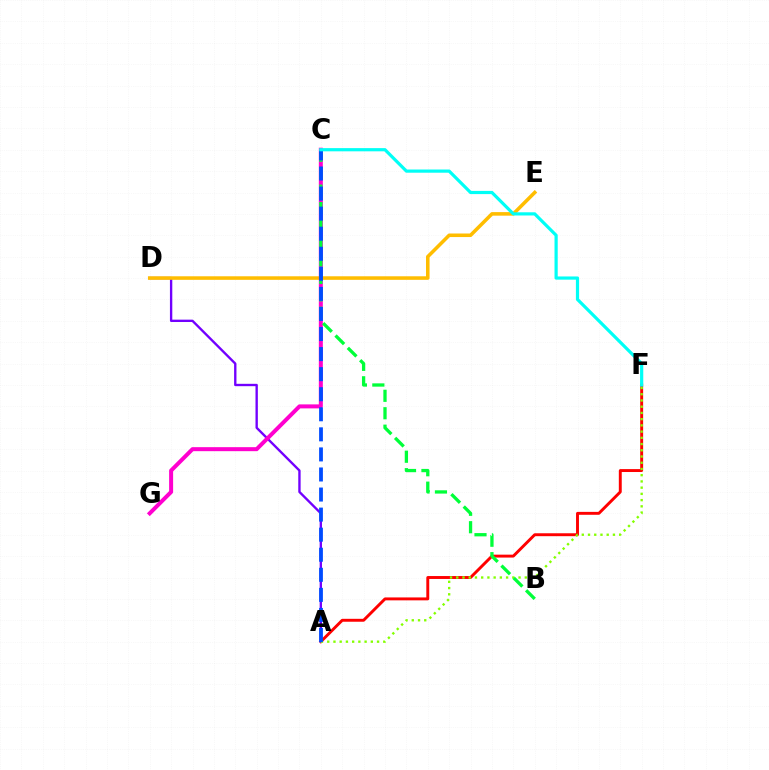{('A', 'F'): [{'color': '#ff0000', 'line_style': 'solid', 'thickness': 2.1}, {'color': '#84ff00', 'line_style': 'dotted', 'thickness': 1.69}], ('A', 'D'): [{'color': '#7200ff', 'line_style': 'solid', 'thickness': 1.7}], ('D', 'E'): [{'color': '#ffbd00', 'line_style': 'solid', 'thickness': 2.56}], ('C', 'G'): [{'color': '#ff00cf', 'line_style': 'solid', 'thickness': 2.89}], ('B', 'C'): [{'color': '#00ff39', 'line_style': 'dashed', 'thickness': 2.37}], ('A', 'C'): [{'color': '#004bff', 'line_style': 'dashed', 'thickness': 2.73}], ('C', 'F'): [{'color': '#00fff6', 'line_style': 'solid', 'thickness': 2.3}]}